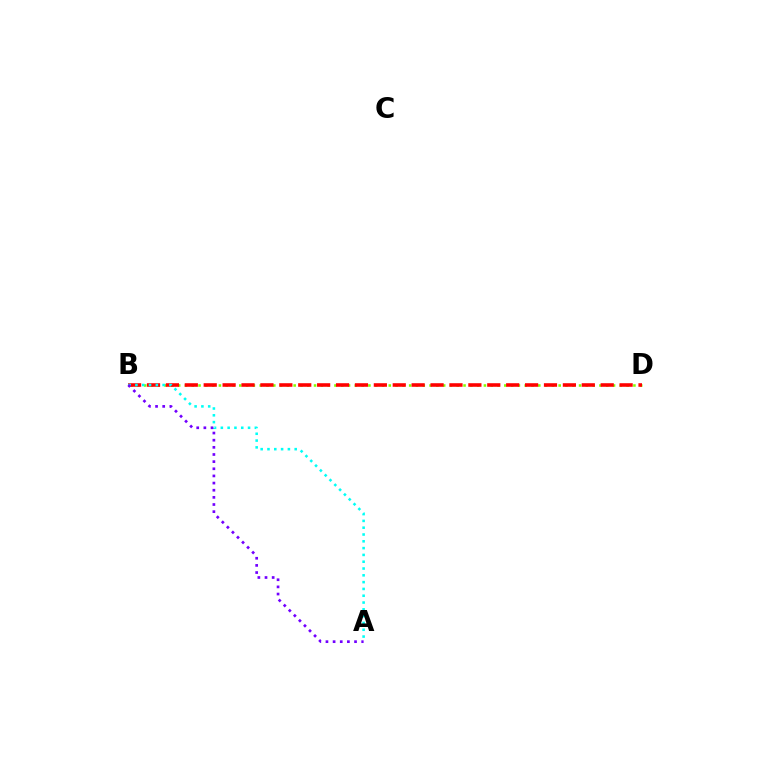{('B', 'D'): [{'color': '#84ff00', 'line_style': 'dotted', 'thickness': 1.85}, {'color': '#ff0000', 'line_style': 'dashed', 'thickness': 2.57}], ('A', 'B'): [{'color': '#00fff6', 'line_style': 'dotted', 'thickness': 1.85}, {'color': '#7200ff', 'line_style': 'dotted', 'thickness': 1.94}]}